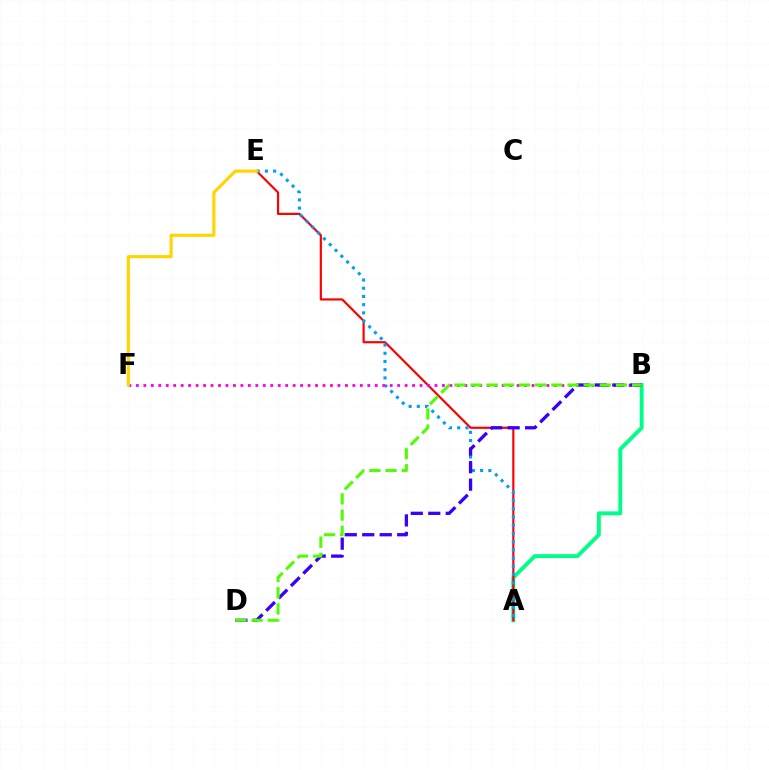{('A', 'B'): [{'color': '#00ff86', 'line_style': 'solid', 'thickness': 2.81}], ('A', 'E'): [{'color': '#ff0000', 'line_style': 'solid', 'thickness': 1.57}, {'color': '#009eff', 'line_style': 'dotted', 'thickness': 2.23}], ('B', 'F'): [{'color': '#ff00ed', 'line_style': 'dotted', 'thickness': 2.03}], ('B', 'D'): [{'color': '#3700ff', 'line_style': 'dashed', 'thickness': 2.38}, {'color': '#4fff00', 'line_style': 'dashed', 'thickness': 2.2}], ('E', 'F'): [{'color': '#ffd500', 'line_style': 'solid', 'thickness': 2.27}]}